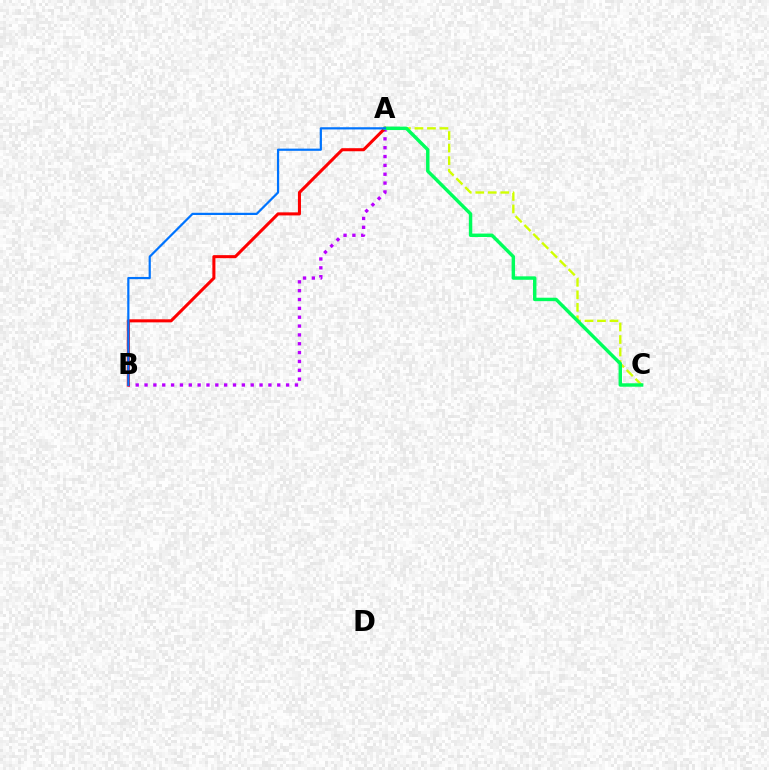{('A', 'C'): [{'color': '#d1ff00', 'line_style': 'dashed', 'thickness': 1.7}, {'color': '#00ff5c', 'line_style': 'solid', 'thickness': 2.47}], ('A', 'B'): [{'color': '#b900ff', 'line_style': 'dotted', 'thickness': 2.4}, {'color': '#ff0000', 'line_style': 'solid', 'thickness': 2.2}, {'color': '#0074ff', 'line_style': 'solid', 'thickness': 1.59}]}